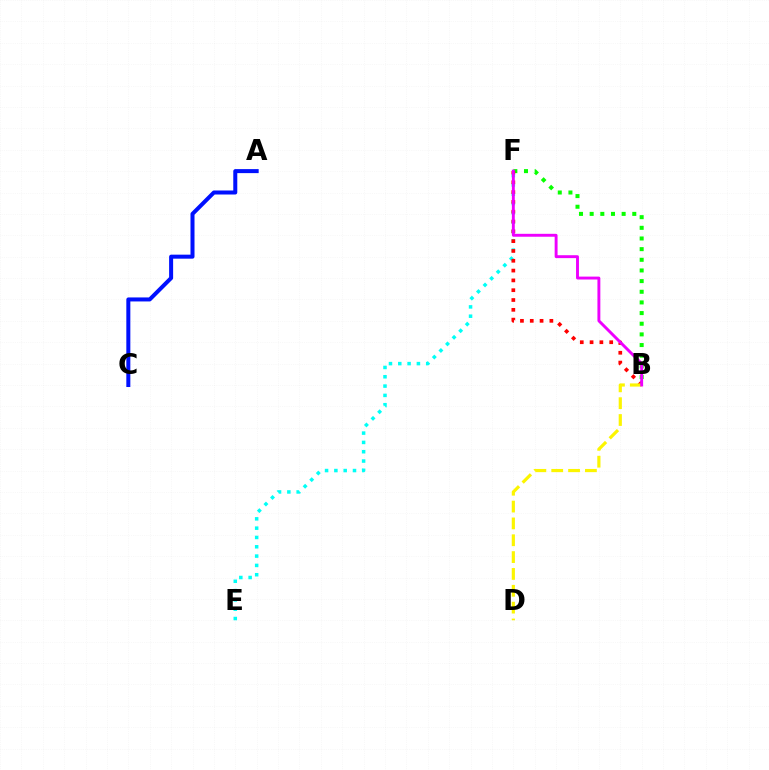{('E', 'F'): [{'color': '#00fff6', 'line_style': 'dotted', 'thickness': 2.53}], ('B', 'F'): [{'color': '#08ff00', 'line_style': 'dotted', 'thickness': 2.9}, {'color': '#ff0000', 'line_style': 'dotted', 'thickness': 2.67}, {'color': '#ee00ff', 'line_style': 'solid', 'thickness': 2.1}], ('A', 'C'): [{'color': '#0010ff', 'line_style': 'solid', 'thickness': 2.89}], ('B', 'D'): [{'color': '#fcf500', 'line_style': 'dashed', 'thickness': 2.29}]}